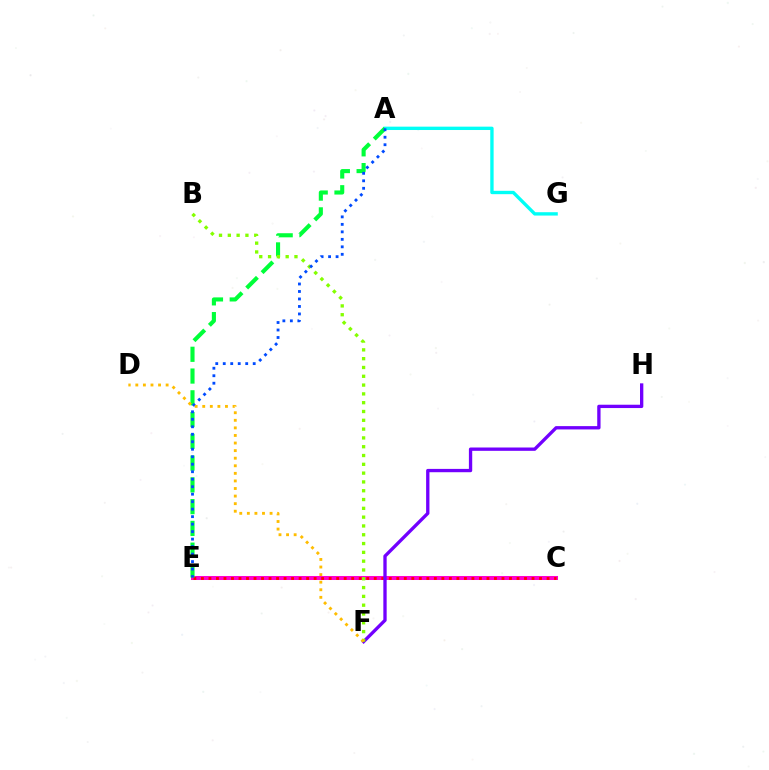{('C', 'E'): [{'color': '#ff00cf', 'line_style': 'solid', 'thickness': 2.89}, {'color': '#ff0000', 'line_style': 'dotted', 'thickness': 2.04}], ('F', 'H'): [{'color': '#7200ff', 'line_style': 'solid', 'thickness': 2.39}], ('A', 'G'): [{'color': '#00fff6', 'line_style': 'solid', 'thickness': 2.41}], ('A', 'E'): [{'color': '#00ff39', 'line_style': 'dashed', 'thickness': 2.96}, {'color': '#004bff', 'line_style': 'dotted', 'thickness': 2.03}], ('B', 'F'): [{'color': '#84ff00', 'line_style': 'dotted', 'thickness': 2.39}], ('D', 'F'): [{'color': '#ffbd00', 'line_style': 'dotted', 'thickness': 2.06}]}